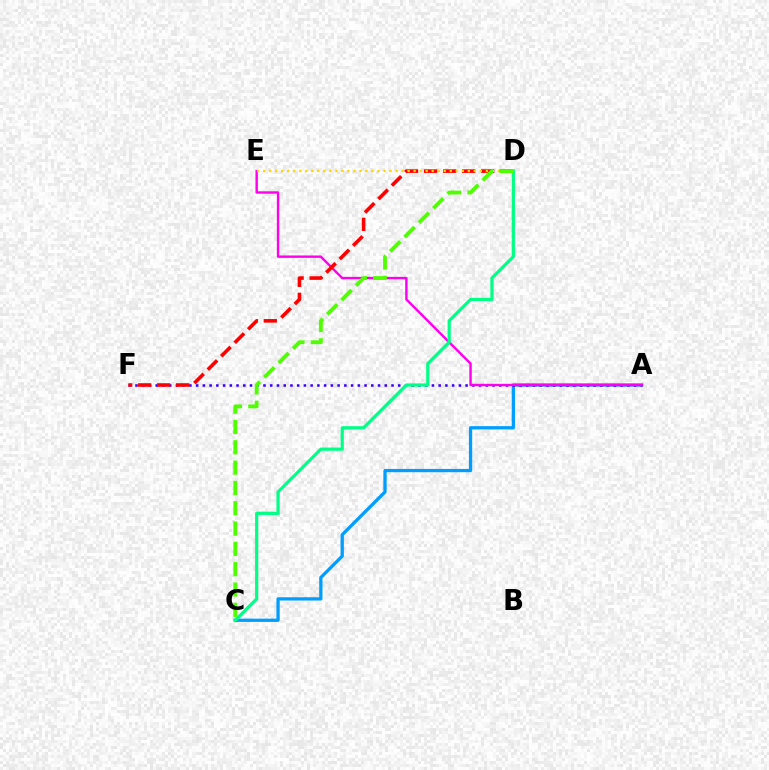{('A', 'C'): [{'color': '#009eff', 'line_style': 'solid', 'thickness': 2.36}], ('A', 'F'): [{'color': '#3700ff', 'line_style': 'dotted', 'thickness': 1.83}], ('A', 'E'): [{'color': '#ff00ed', 'line_style': 'solid', 'thickness': 1.73}], ('D', 'F'): [{'color': '#ff0000', 'line_style': 'dashed', 'thickness': 2.58}], ('D', 'E'): [{'color': '#ffd500', 'line_style': 'dotted', 'thickness': 1.64}], ('C', 'D'): [{'color': '#00ff86', 'line_style': 'solid', 'thickness': 2.3}, {'color': '#4fff00', 'line_style': 'dashed', 'thickness': 2.76}]}